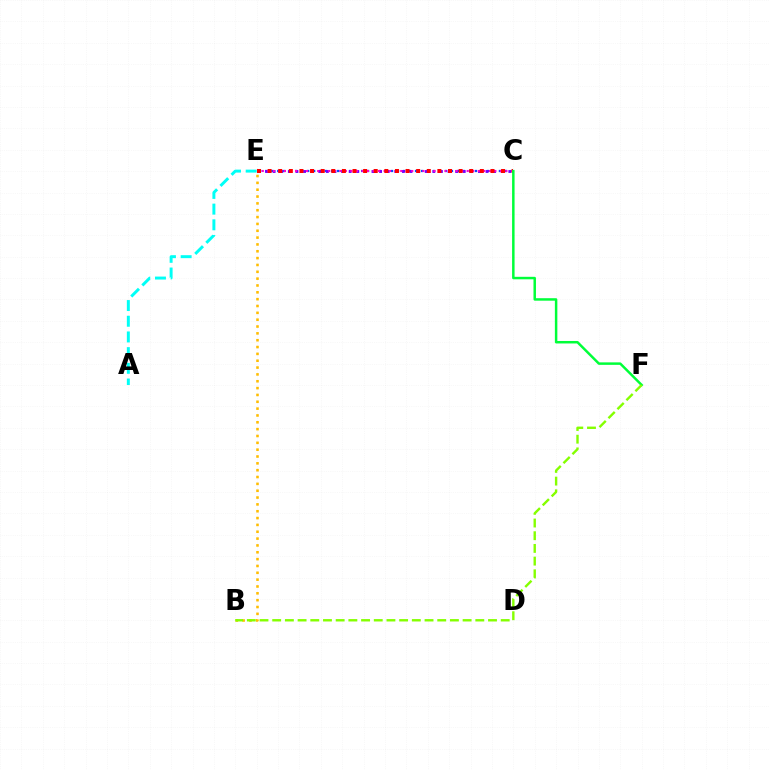{('A', 'E'): [{'color': '#00fff6', 'line_style': 'dashed', 'thickness': 2.13}], ('C', 'E'): [{'color': '#004bff', 'line_style': 'dotted', 'thickness': 1.63}, {'color': '#7200ff', 'line_style': 'dotted', 'thickness': 2.07}, {'color': '#ff00cf', 'line_style': 'dotted', 'thickness': 1.5}, {'color': '#ff0000', 'line_style': 'dotted', 'thickness': 2.88}], ('B', 'E'): [{'color': '#ffbd00', 'line_style': 'dotted', 'thickness': 1.86}], ('C', 'F'): [{'color': '#00ff39', 'line_style': 'solid', 'thickness': 1.79}], ('B', 'F'): [{'color': '#84ff00', 'line_style': 'dashed', 'thickness': 1.72}]}